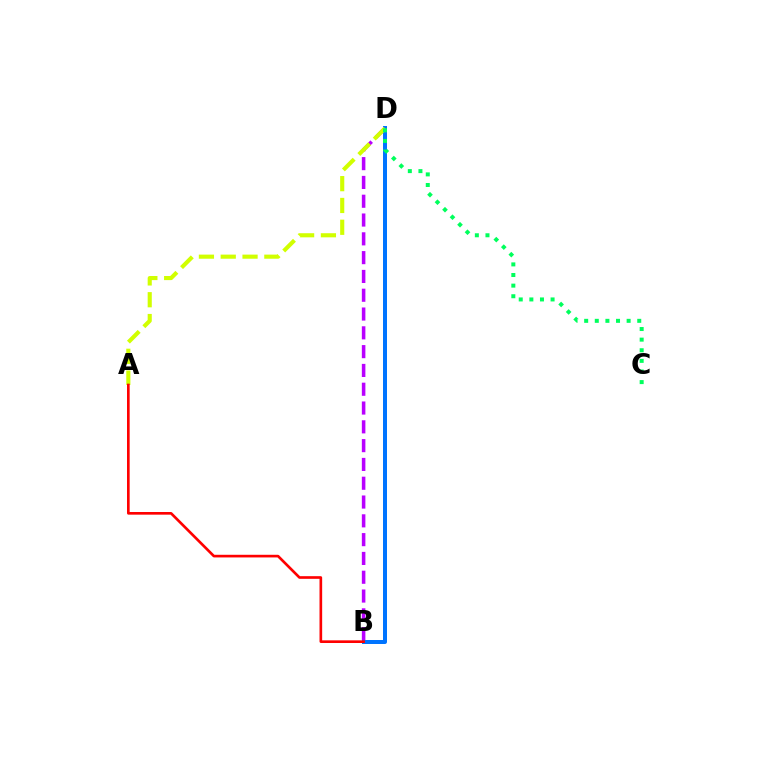{('B', 'D'): [{'color': '#0074ff', 'line_style': 'solid', 'thickness': 2.88}, {'color': '#b900ff', 'line_style': 'dashed', 'thickness': 2.55}], ('A', 'D'): [{'color': '#d1ff00', 'line_style': 'dashed', 'thickness': 2.96}], ('C', 'D'): [{'color': '#00ff5c', 'line_style': 'dotted', 'thickness': 2.88}], ('A', 'B'): [{'color': '#ff0000', 'line_style': 'solid', 'thickness': 1.91}]}